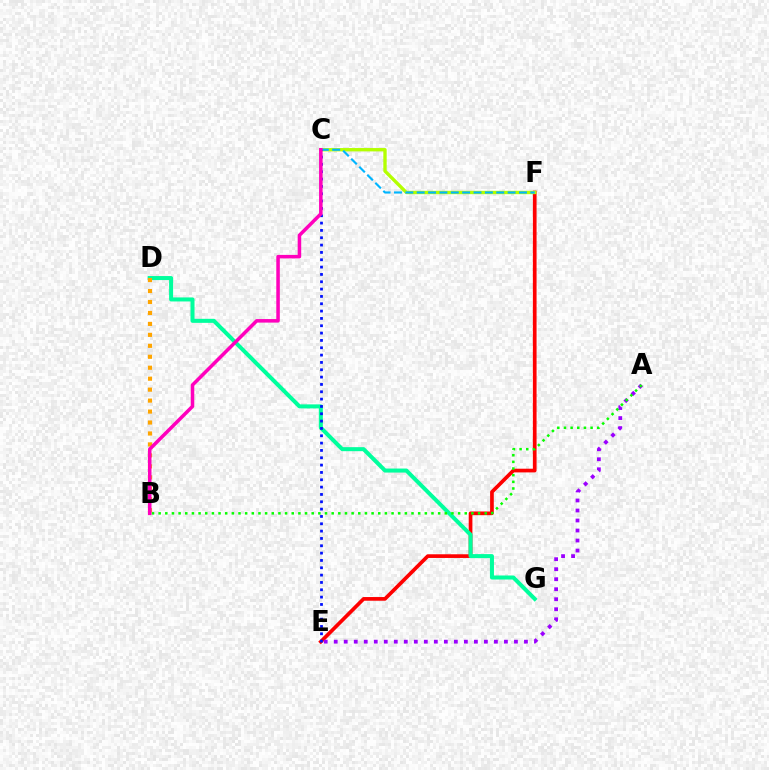{('E', 'F'): [{'color': '#ff0000', 'line_style': 'solid', 'thickness': 2.65}], ('D', 'G'): [{'color': '#00ff9d', 'line_style': 'solid', 'thickness': 2.9}], ('A', 'E'): [{'color': '#9b00ff', 'line_style': 'dotted', 'thickness': 2.72}], ('B', 'D'): [{'color': '#ffa500', 'line_style': 'dotted', 'thickness': 2.98}], ('C', 'F'): [{'color': '#b3ff00', 'line_style': 'solid', 'thickness': 2.42}, {'color': '#00b5ff', 'line_style': 'dashed', 'thickness': 1.54}], ('A', 'B'): [{'color': '#08ff00', 'line_style': 'dotted', 'thickness': 1.81}], ('C', 'E'): [{'color': '#0010ff', 'line_style': 'dotted', 'thickness': 1.99}], ('B', 'C'): [{'color': '#ff00bd', 'line_style': 'solid', 'thickness': 2.54}]}